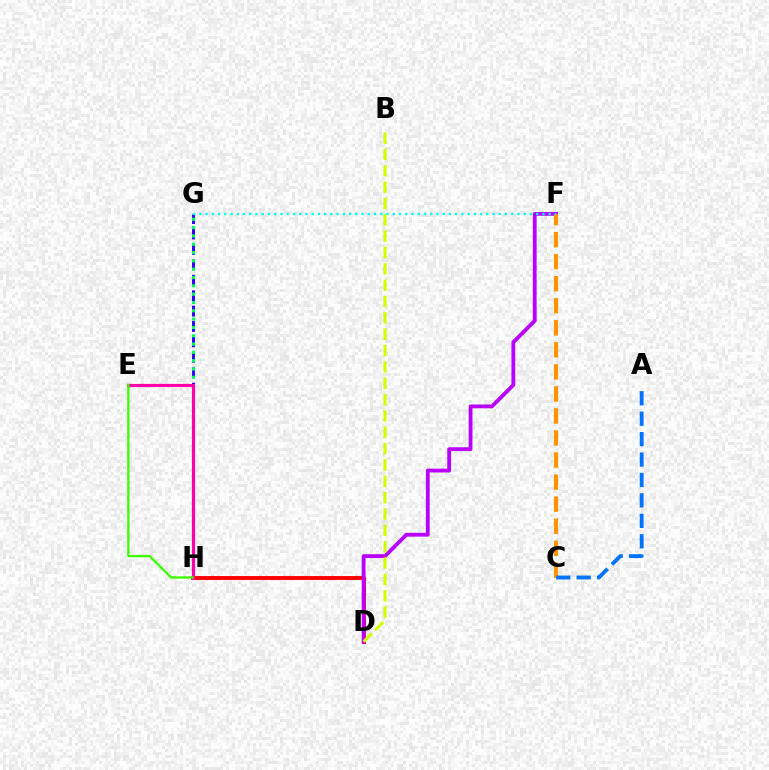{('D', 'H'): [{'color': '#ff0000', 'line_style': 'solid', 'thickness': 2.81}], ('D', 'F'): [{'color': '#b900ff', 'line_style': 'solid', 'thickness': 2.74}], ('G', 'H'): [{'color': '#2500ff', 'line_style': 'dashed', 'thickness': 2.09}, {'color': '#00ff5c', 'line_style': 'dotted', 'thickness': 2.26}], ('E', 'H'): [{'color': '#ff00ac', 'line_style': 'solid', 'thickness': 2.29}, {'color': '#3dff00', 'line_style': 'solid', 'thickness': 1.69}], ('B', 'D'): [{'color': '#d1ff00', 'line_style': 'dashed', 'thickness': 2.22}], ('C', 'F'): [{'color': '#ff9400', 'line_style': 'dashed', 'thickness': 2.99}], ('F', 'G'): [{'color': '#00fff6', 'line_style': 'dotted', 'thickness': 1.69}], ('A', 'C'): [{'color': '#0074ff', 'line_style': 'dashed', 'thickness': 2.77}]}